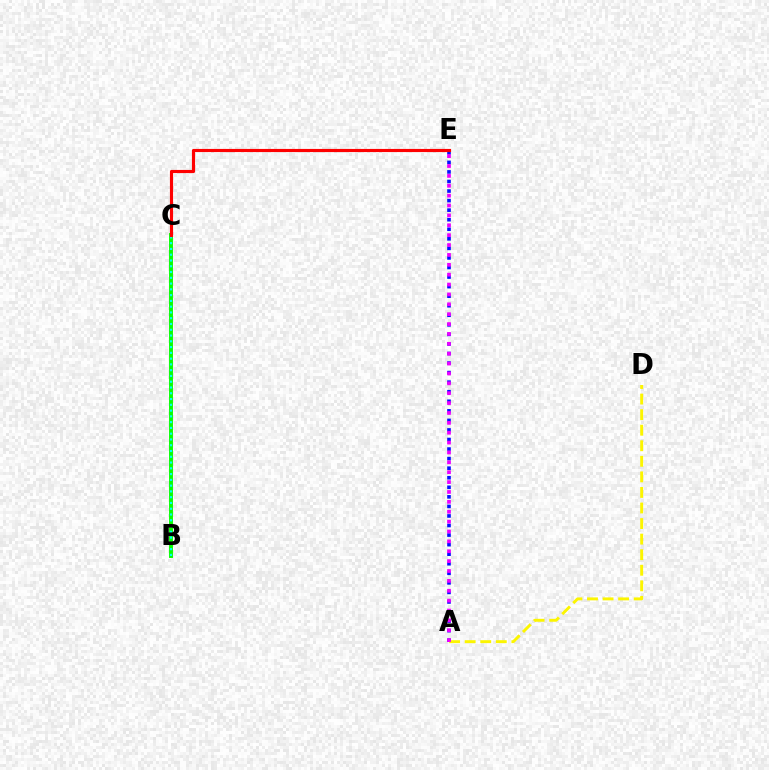{('A', 'E'): [{'color': '#0010ff', 'line_style': 'dotted', 'thickness': 2.6}, {'color': '#ee00ff', 'line_style': 'dotted', 'thickness': 2.68}], ('A', 'D'): [{'color': '#fcf500', 'line_style': 'dashed', 'thickness': 2.11}], ('B', 'C'): [{'color': '#08ff00', 'line_style': 'solid', 'thickness': 2.81}, {'color': '#00fff6', 'line_style': 'dotted', 'thickness': 1.57}], ('C', 'E'): [{'color': '#ff0000', 'line_style': 'solid', 'thickness': 2.26}]}